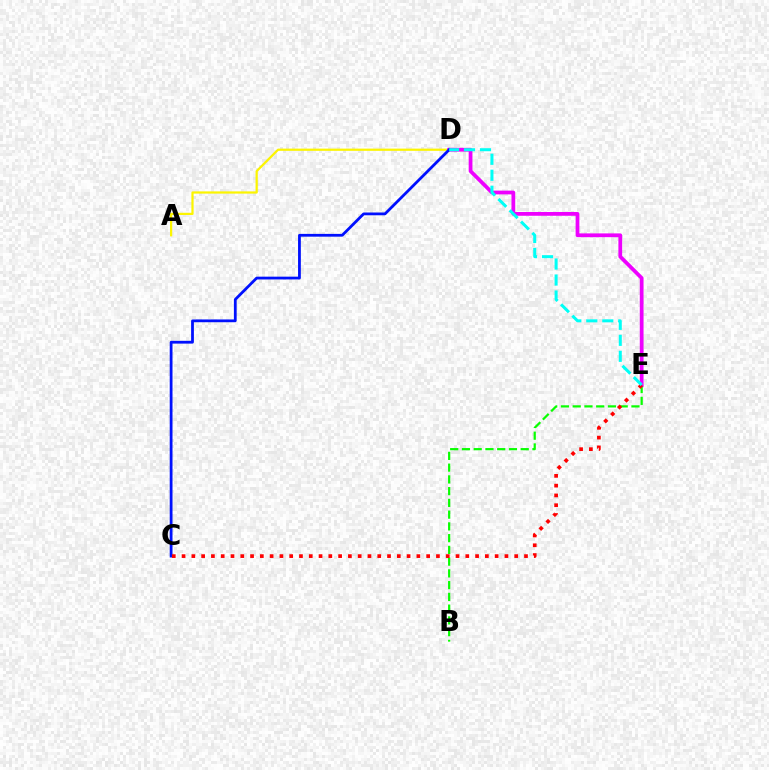{('A', 'D'): [{'color': '#fcf500', 'line_style': 'solid', 'thickness': 1.6}], ('B', 'E'): [{'color': '#08ff00', 'line_style': 'dashed', 'thickness': 1.6}], ('D', 'E'): [{'color': '#ee00ff', 'line_style': 'solid', 'thickness': 2.71}, {'color': '#00fff6', 'line_style': 'dashed', 'thickness': 2.17}], ('C', 'D'): [{'color': '#0010ff', 'line_style': 'solid', 'thickness': 2.0}], ('C', 'E'): [{'color': '#ff0000', 'line_style': 'dotted', 'thickness': 2.66}]}